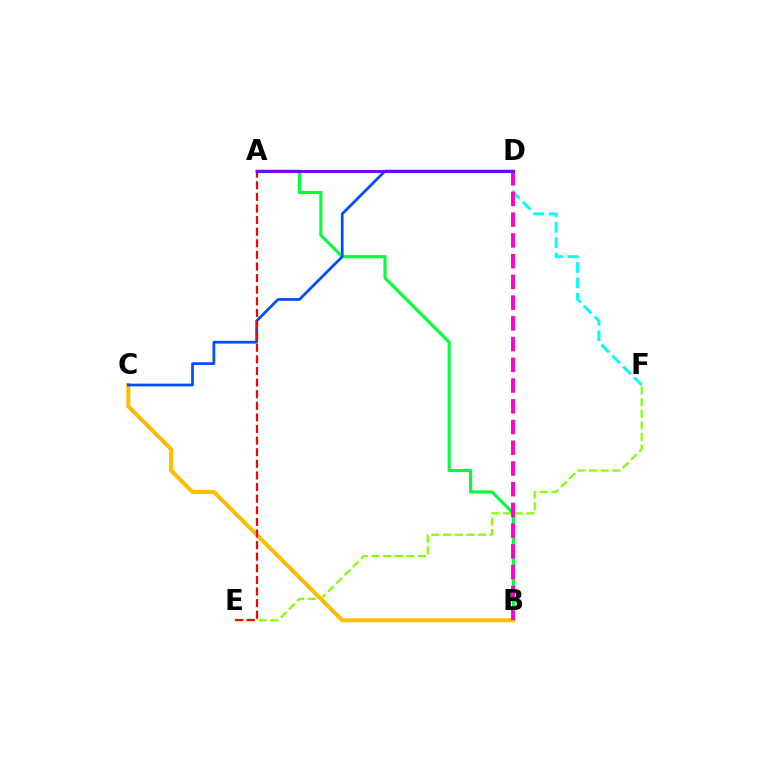{('A', 'B'): [{'color': '#00ff39', 'line_style': 'solid', 'thickness': 2.22}], ('E', 'F'): [{'color': '#84ff00', 'line_style': 'dashed', 'thickness': 1.58}], ('D', 'F'): [{'color': '#00fff6', 'line_style': 'dashed', 'thickness': 2.09}], ('B', 'C'): [{'color': '#ffbd00', 'line_style': 'solid', 'thickness': 2.92}], ('C', 'D'): [{'color': '#004bff', 'line_style': 'solid', 'thickness': 1.96}], ('B', 'D'): [{'color': '#ff00cf', 'line_style': 'dashed', 'thickness': 2.82}], ('A', 'E'): [{'color': '#ff0000', 'line_style': 'dashed', 'thickness': 1.58}], ('A', 'D'): [{'color': '#7200ff', 'line_style': 'solid', 'thickness': 2.1}]}